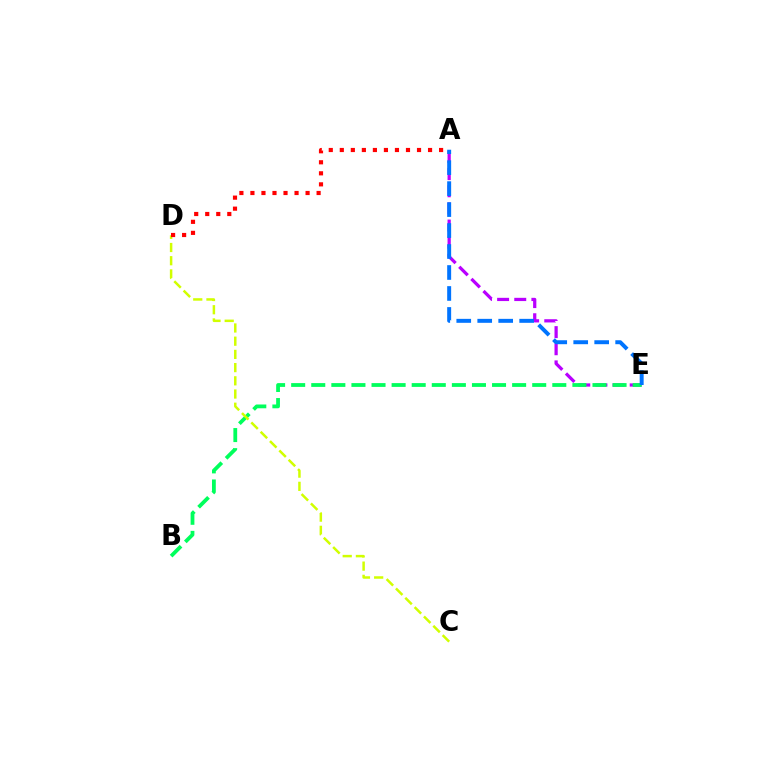{('A', 'E'): [{'color': '#b900ff', 'line_style': 'dashed', 'thickness': 2.33}, {'color': '#0074ff', 'line_style': 'dashed', 'thickness': 2.85}], ('B', 'E'): [{'color': '#00ff5c', 'line_style': 'dashed', 'thickness': 2.73}], ('C', 'D'): [{'color': '#d1ff00', 'line_style': 'dashed', 'thickness': 1.79}], ('A', 'D'): [{'color': '#ff0000', 'line_style': 'dotted', 'thickness': 3.0}]}